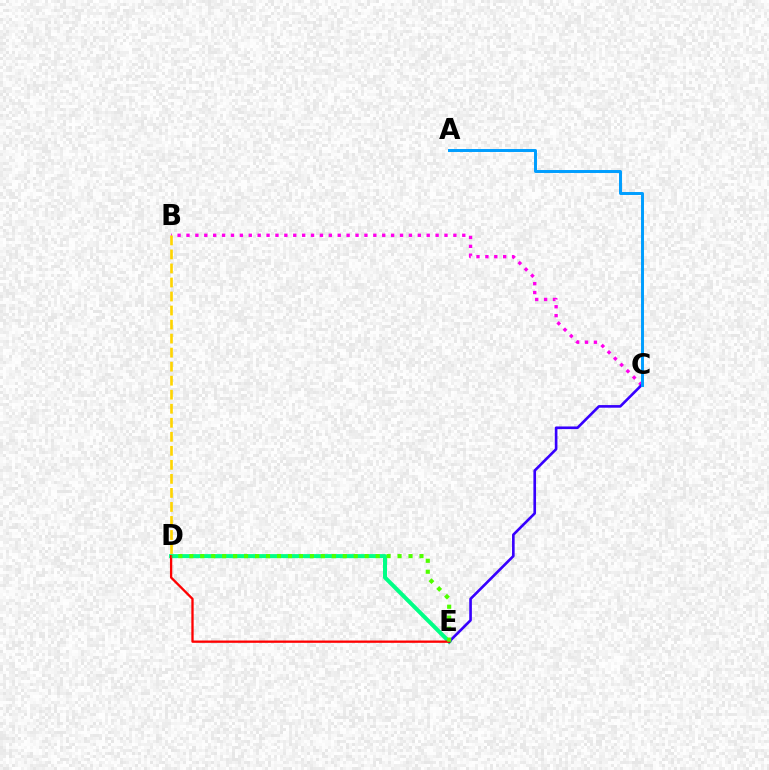{('D', 'E'): [{'color': '#00ff86', 'line_style': 'solid', 'thickness': 2.89}, {'color': '#ff0000', 'line_style': 'solid', 'thickness': 1.66}, {'color': '#4fff00', 'line_style': 'dotted', 'thickness': 2.98}], ('B', 'C'): [{'color': '#ff00ed', 'line_style': 'dotted', 'thickness': 2.42}], ('B', 'D'): [{'color': '#ffd500', 'line_style': 'dashed', 'thickness': 1.91}], ('C', 'E'): [{'color': '#3700ff', 'line_style': 'solid', 'thickness': 1.9}], ('A', 'C'): [{'color': '#009eff', 'line_style': 'solid', 'thickness': 2.13}]}